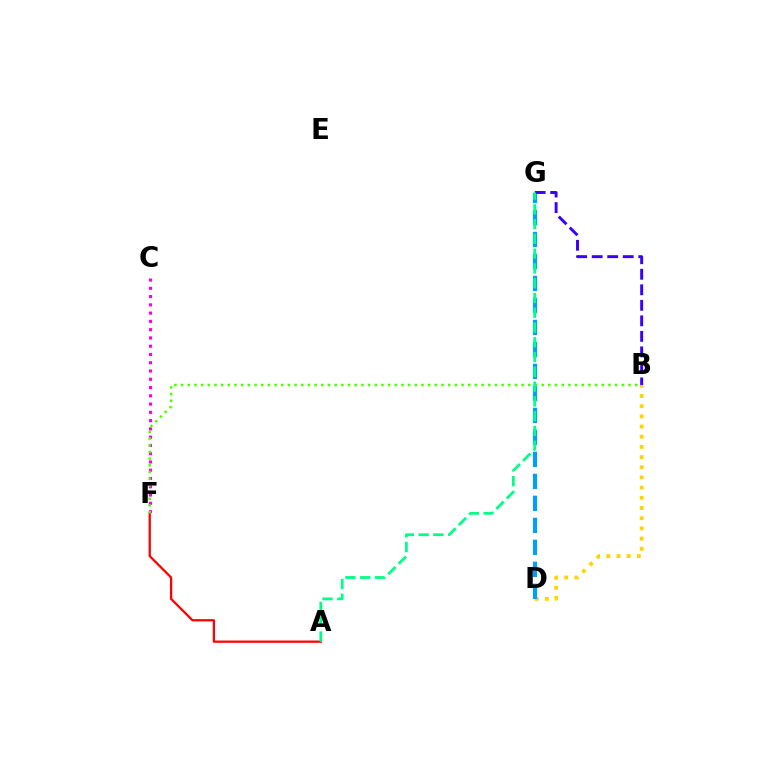{('B', 'D'): [{'color': '#ffd500', 'line_style': 'dotted', 'thickness': 2.77}], ('C', 'F'): [{'color': '#ff00ed', 'line_style': 'dotted', 'thickness': 2.25}], ('D', 'G'): [{'color': '#009eff', 'line_style': 'dashed', 'thickness': 2.99}], ('B', 'G'): [{'color': '#3700ff', 'line_style': 'dashed', 'thickness': 2.11}], ('A', 'F'): [{'color': '#ff0000', 'line_style': 'solid', 'thickness': 1.63}], ('B', 'F'): [{'color': '#4fff00', 'line_style': 'dotted', 'thickness': 1.81}], ('A', 'G'): [{'color': '#00ff86', 'line_style': 'dashed', 'thickness': 2.01}]}